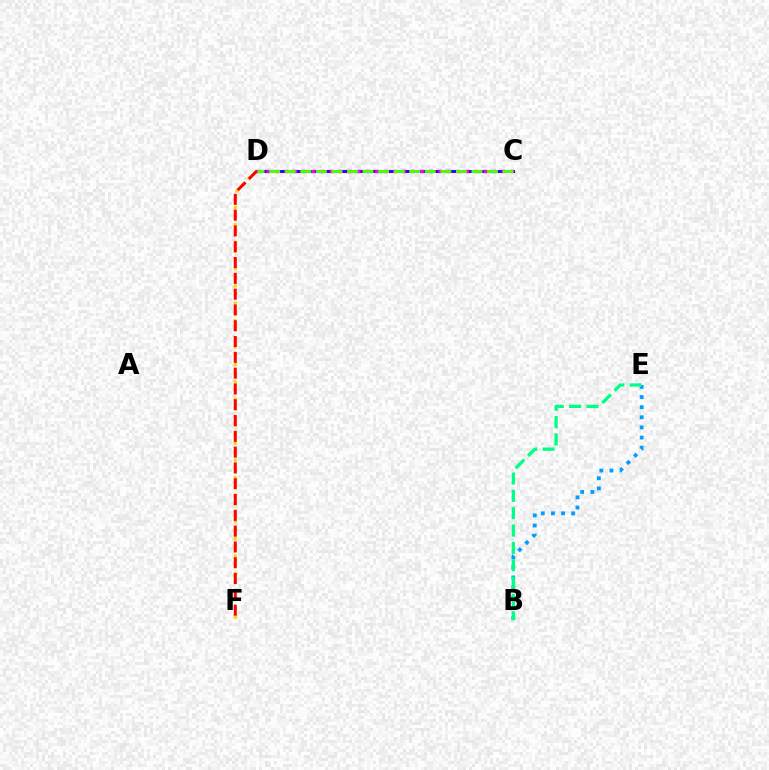{('C', 'D'): [{'color': '#3700ff', 'line_style': 'solid', 'thickness': 2.21}, {'color': '#ff00ed', 'line_style': 'dotted', 'thickness': 2.46}, {'color': '#4fff00', 'line_style': 'dashed', 'thickness': 2.11}], ('D', 'F'): [{'color': '#ffd500', 'line_style': 'dotted', 'thickness': 2.37}, {'color': '#ff0000', 'line_style': 'dashed', 'thickness': 2.15}], ('B', 'E'): [{'color': '#009eff', 'line_style': 'dotted', 'thickness': 2.75}, {'color': '#00ff86', 'line_style': 'dashed', 'thickness': 2.36}]}